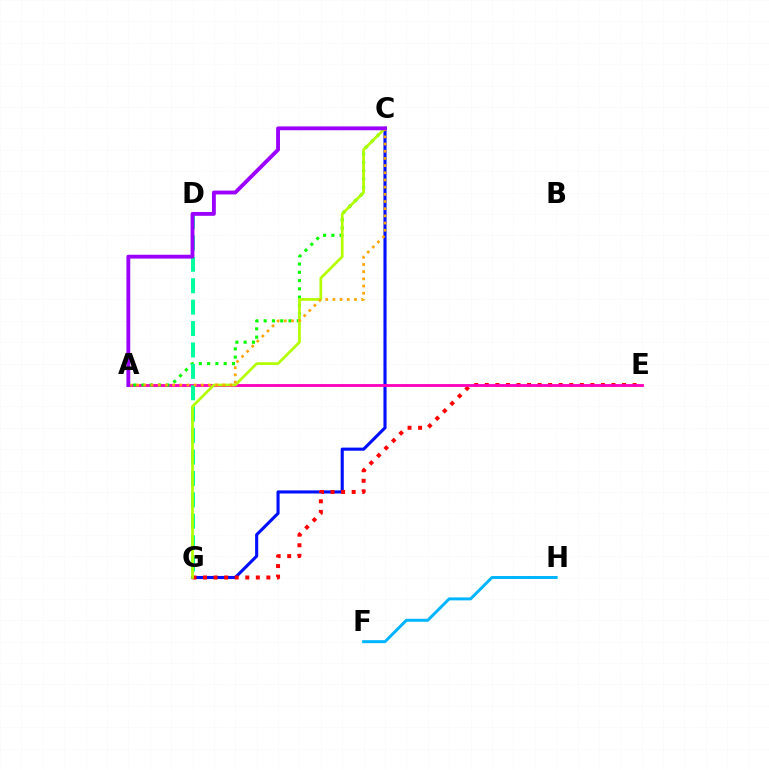{('C', 'G'): [{'color': '#0010ff', 'line_style': 'solid', 'thickness': 2.24}, {'color': '#b3ff00', 'line_style': 'solid', 'thickness': 1.96}], ('E', 'G'): [{'color': '#ff0000', 'line_style': 'dotted', 'thickness': 2.87}], ('A', 'E'): [{'color': '#ff00bd', 'line_style': 'solid', 'thickness': 2.04}], ('A', 'C'): [{'color': '#08ff00', 'line_style': 'dotted', 'thickness': 2.25}, {'color': '#ffa500', 'line_style': 'dotted', 'thickness': 1.95}, {'color': '#9b00ff', 'line_style': 'solid', 'thickness': 2.76}], ('F', 'H'): [{'color': '#00b5ff', 'line_style': 'solid', 'thickness': 2.14}], ('D', 'G'): [{'color': '#00ff9d', 'line_style': 'dashed', 'thickness': 2.91}]}